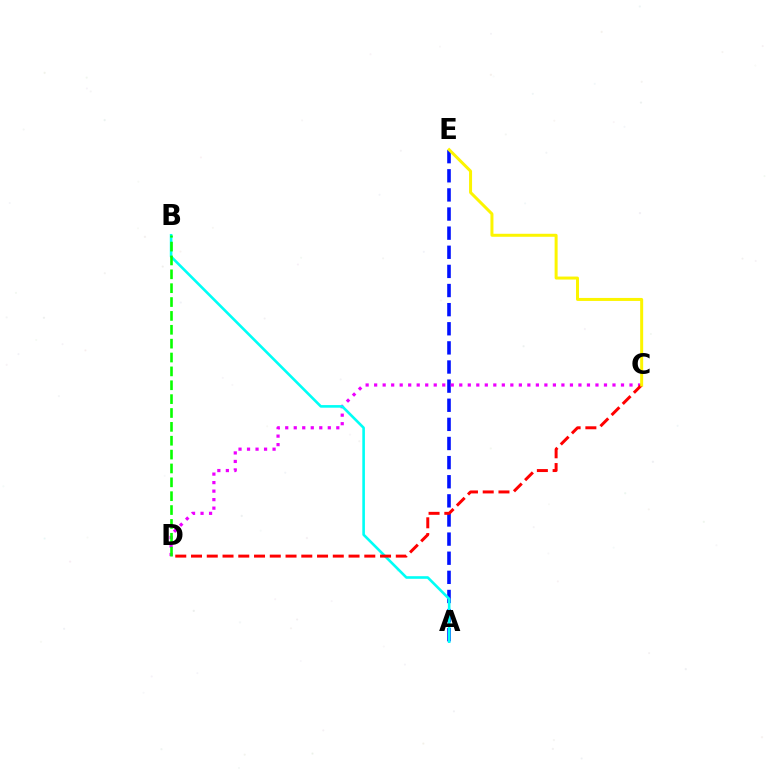{('A', 'E'): [{'color': '#0010ff', 'line_style': 'dashed', 'thickness': 2.6}], ('C', 'D'): [{'color': '#ee00ff', 'line_style': 'dotted', 'thickness': 2.31}, {'color': '#ff0000', 'line_style': 'dashed', 'thickness': 2.14}], ('A', 'B'): [{'color': '#00fff6', 'line_style': 'solid', 'thickness': 1.88}], ('B', 'D'): [{'color': '#08ff00', 'line_style': 'dashed', 'thickness': 1.88}], ('C', 'E'): [{'color': '#fcf500', 'line_style': 'solid', 'thickness': 2.16}]}